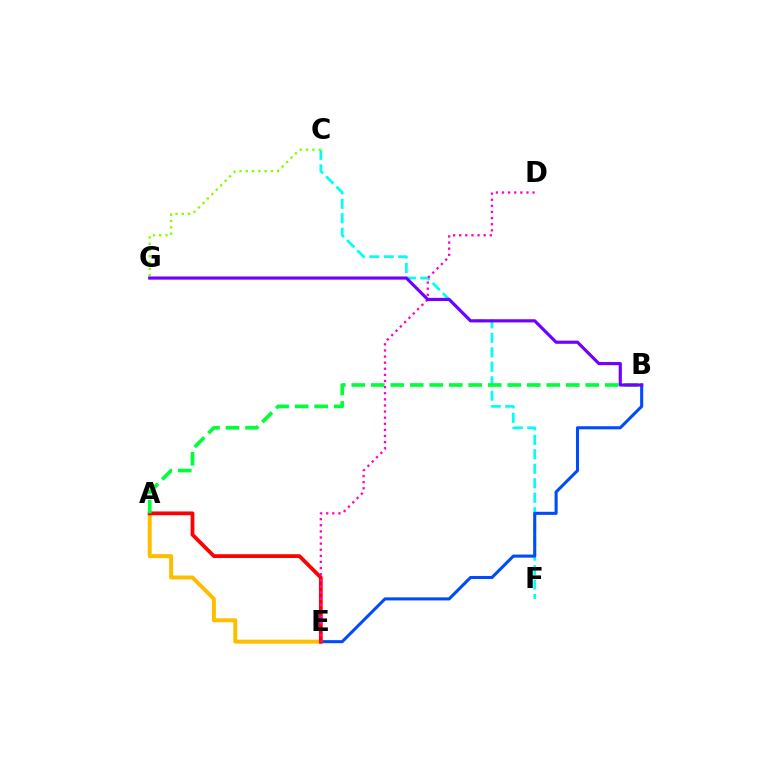{('C', 'F'): [{'color': '#00fff6', 'line_style': 'dashed', 'thickness': 1.97}], ('C', 'G'): [{'color': '#84ff00', 'line_style': 'dotted', 'thickness': 1.71}], ('B', 'E'): [{'color': '#004bff', 'line_style': 'solid', 'thickness': 2.2}], ('A', 'E'): [{'color': '#ffbd00', 'line_style': 'solid', 'thickness': 2.86}, {'color': '#ff0000', 'line_style': 'solid', 'thickness': 2.72}], ('A', 'B'): [{'color': '#00ff39', 'line_style': 'dashed', 'thickness': 2.65}], ('D', 'E'): [{'color': '#ff00cf', 'line_style': 'dotted', 'thickness': 1.66}], ('B', 'G'): [{'color': '#7200ff', 'line_style': 'solid', 'thickness': 2.27}]}